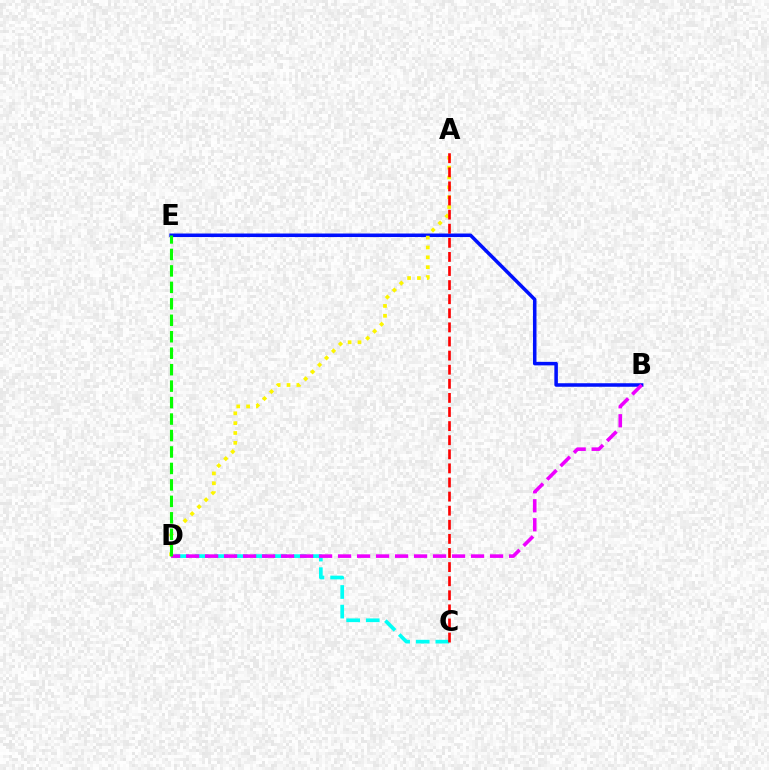{('C', 'D'): [{'color': '#00fff6', 'line_style': 'dashed', 'thickness': 2.66}], ('B', 'E'): [{'color': '#0010ff', 'line_style': 'solid', 'thickness': 2.54}], ('A', 'D'): [{'color': '#fcf500', 'line_style': 'dotted', 'thickness': 2.68}], ('B', 'D'): [{'color': '#ee00ff', 'line_style': 'dashed', 'thickness': 2.58}], ('D', 'E'): [{'color': '#08ff00', 'line_style': 'dashed', 'thickness': 2.24}], ('A', 'C'): [{'color': '#ff0000', 'line_style': 'dashed', 'thickness': 1.92}]}